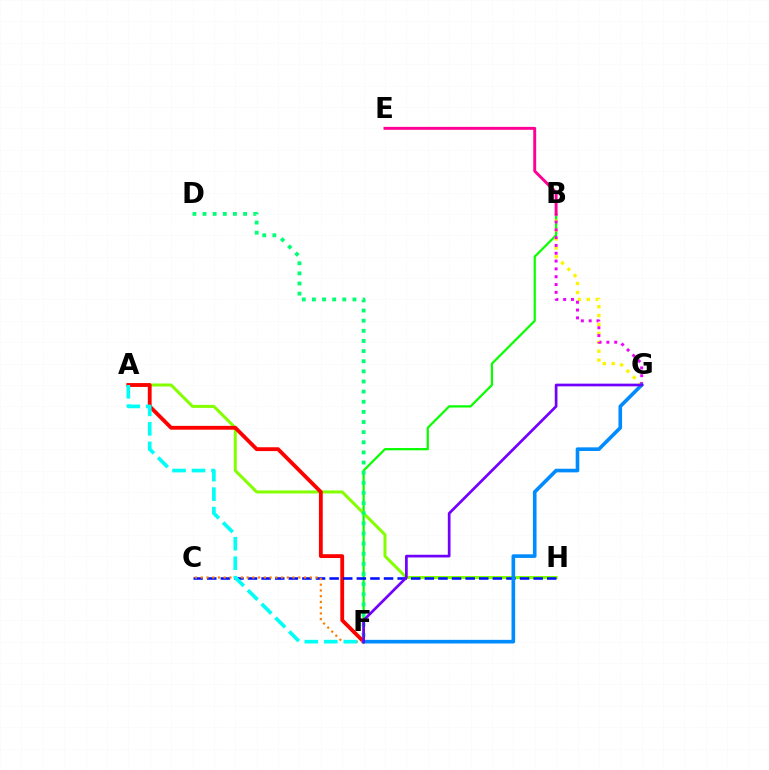{('B', 'F'): [{'color': '#08ff00', 'line_style': 'solid', 'thickness': 1.6}], ('A', 'H'): [{'color': '#84ff00', 'line_style': 'solid', 'thickness': 2.17}], ('B', 'G'): [{'color': '#fcf500', 'line_style': 'dotted', 'thickness': 2.42}, {'color': '#ee00ff', 'line_style': 'dotted', 'thickness': 2.12}], ('A', 'F'): [{'color': '#ff0000', 'line_style': 'solid', 'thickness': 2.75}, {'color': '#00fff6', 'line_style': 'dashed', 'thickness': 2.65}], ('D', 'F'): [{'color': '#00ff74', 'line_style': 'dotted', 'thickness': 2.75}], ('C', 'H'): [{'color': '#0010ff', 'line_style': 'dashed', 'thickness': 1.85}], ('C', 'F'): [{'color': '#ff7c00', 'line_style': 'dotted', 'thickness': 1.56}], ('F', 'G'): [{'color': '#008cff', 'line_style': 'solid', 'thickness': 2.62}, {'color': '#7200ff', 'line_style': 'solid', 'thickness': 1.95}], ('B', 'E'): [{'color': '#ff0094', 'line_style': 'solid', 'thickness': 2.11}]}